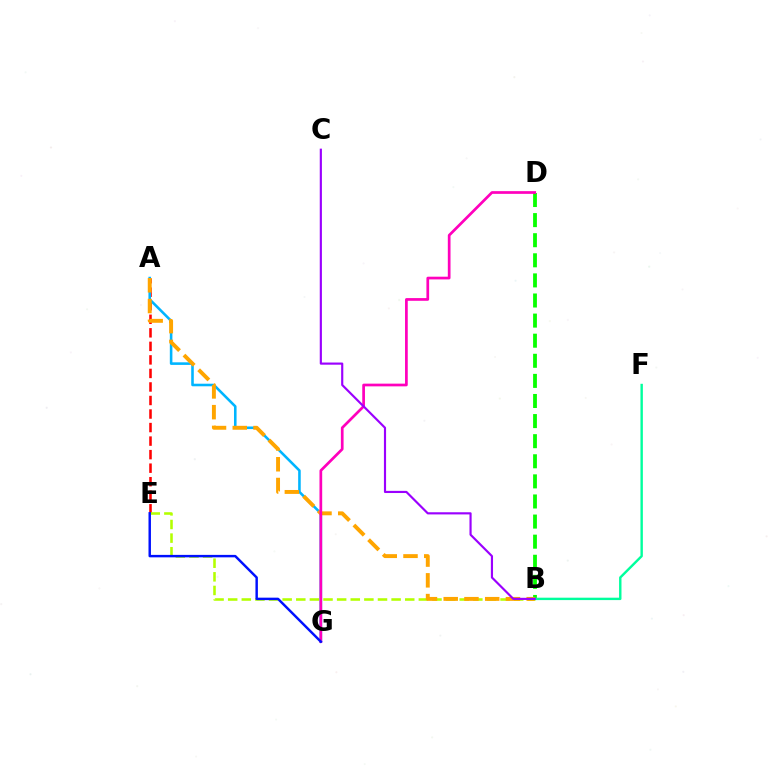{('A', 'E'): [{'color': '#ff0000', 'line_style': 'dashed', 'thickness': 1.84}], ('B', 'D'): [{'color': '#08ff00', 'line_style': 'dashed', 'thickness': 2.73}], ('B', 'E'): [{'color': '#b3ff00', 'line_style': 'dashed', 'thickness': 1.85}], ('A', 'G'): [{'color': '#00b5ff', 'line_style': 'solid', 'thickness': 1.86}], ('B', 'F'): [{'color': '#00ff9d', 'line_style': 'solid', 'thickness': 1.73}], ('A', 'B'): [{'color': '#ffa500', 'line_style': 'dashed', 'thickness': 2.82}], ('D', 'G'): [{'color': '#ff00bd', 'line_style': 'solid', 'thickness': 1.95}], ('E', 'G'): [{'color': '#0010ff', 'line_style': 'solid', 'thickness': 1.76}], ('B', 'C'): [{'color': '#9b00ff', 'line_style': 'solid', 'thickness': 1.55}]}